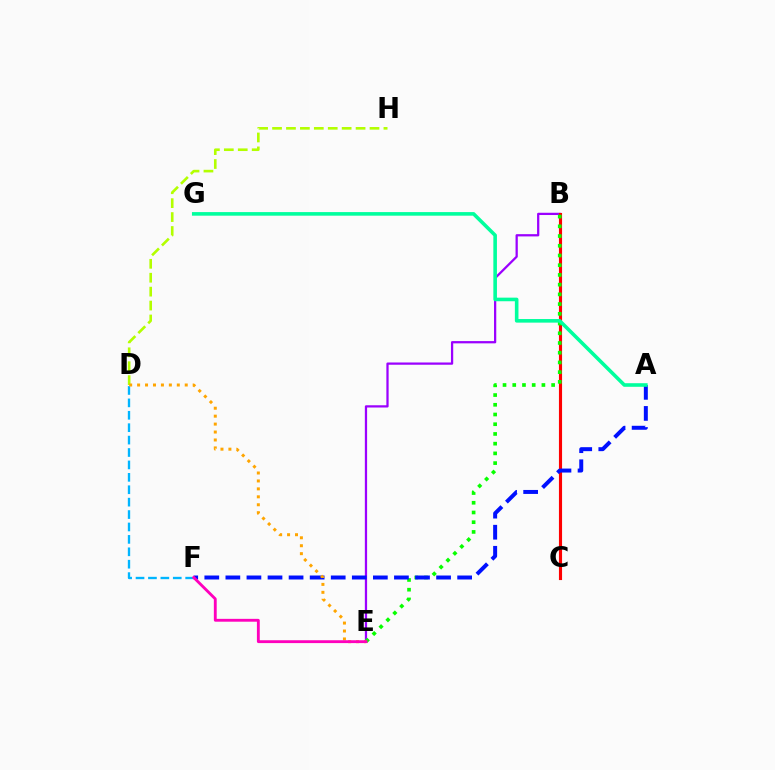{('B', 'E'): [{'color': '#9b00ff', 'line_style': 'solid', 'thickness': 1.62}, {'color': '#08ff00', 'line_style': 'dotted', 'thickness': 2.64}], ('B', 'C'): [{'color': '#ff0000', 'line_style': 'solid', 'thickness': 2.25}], ('D', 'H'): [{'color': '#b3ff00', 'line_style': 'dashed', 'thickness': 1.89}], ('A', 'F'): [{'color': '#0010ff', 'line_style': 'dashed', 'thickness': 2.86}], ('D', 'F'): [{'color': '#00b5ff', 'line_style': 'dashed', 'thickness': 1.69}], ('D', 'E'): [{'color': '#ffa500', 'line_style': 'dotted', 'thickness': 2.16}], ('E', 'F'): [{'color': '#ff00bd', 'line_style': 'solid', 'thickness': 2.05}], ('A', 'G'): [{'color': '#00ff9d', 'line_style': 'solid', 'thickness': 2.59}]}